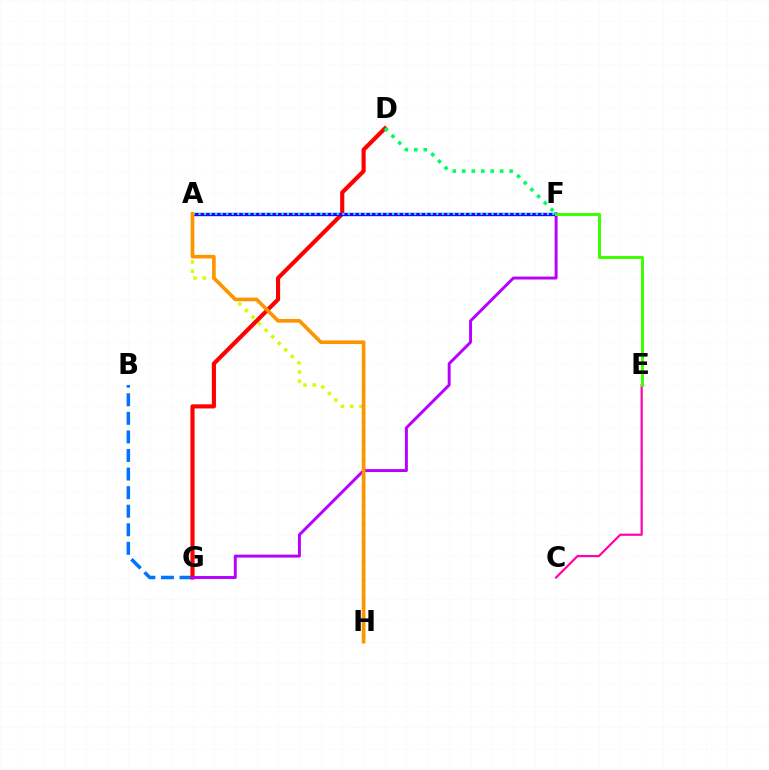{('B', 'G'): [{'color': '#0074ff', 'line_style': 'dashed', 'thickness': 2.52}], ('D', 'G'): [{'color': '#ff0000', 'line_style': 'solid', 'thickness': 2.98}], ('C', 'E'): [{'color': '#ff00ac', 'line_style': 'solid', 'thickness': 1.56}], ('A', 'H'): [{'color': '#d1ff00', 'line_style': 'dotted', 'thickness': 2.52}, {'color': '#ff9400', 'line_style': 'solid', 'thickness': 2.62}], ('F', 'G'): [{'color': '#b900ff', 'line_style': 'solid', 'thickness': 2.12}], ('A', 'F'): [{'color': '#2500ff', 'line_style': 'solid', 'thickness': 2.41}, {'color': '#00fff6', 'line_style': 'dotted', 'thickness': 1.5}], ('D', 'F'): [{'color': '#00ff5c', 'line_style': 'dotted', 'thickness': 2.57}], ('E', 'F'): [{'color': '#3dff00', 'line_style': 'solid', 'thickness': 2.14}]}